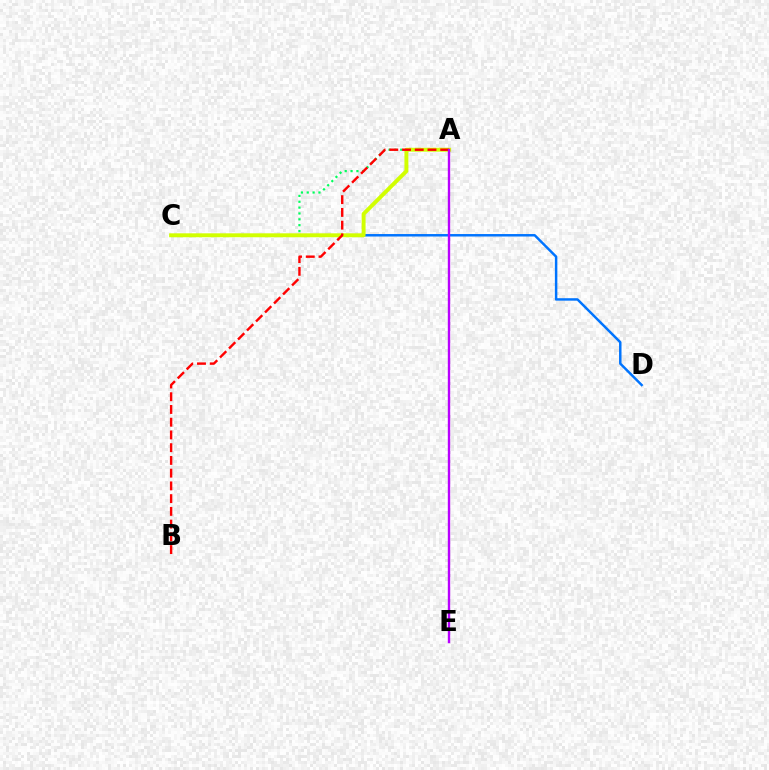{('C', 'D'): [{'color': '#0074ff', 'line_style': 'solid', 'thickness': 1.78}], ('A', 'C'): [{'color': '#00ff5c', 'line_style': 'dotted', 'thickness': 1.59}, {'color': '#d1ff00', 'line_style': 'solid', 'thickness': 2.82}], ('A', 'B'): [{'color': '#ff0000', 'line_style': 'dashed', 'thickness': 1.73}], ('A', 'E'): [{'color': '#b900ff', 'line_style': 'solid', 'thickness': 1.72}]}